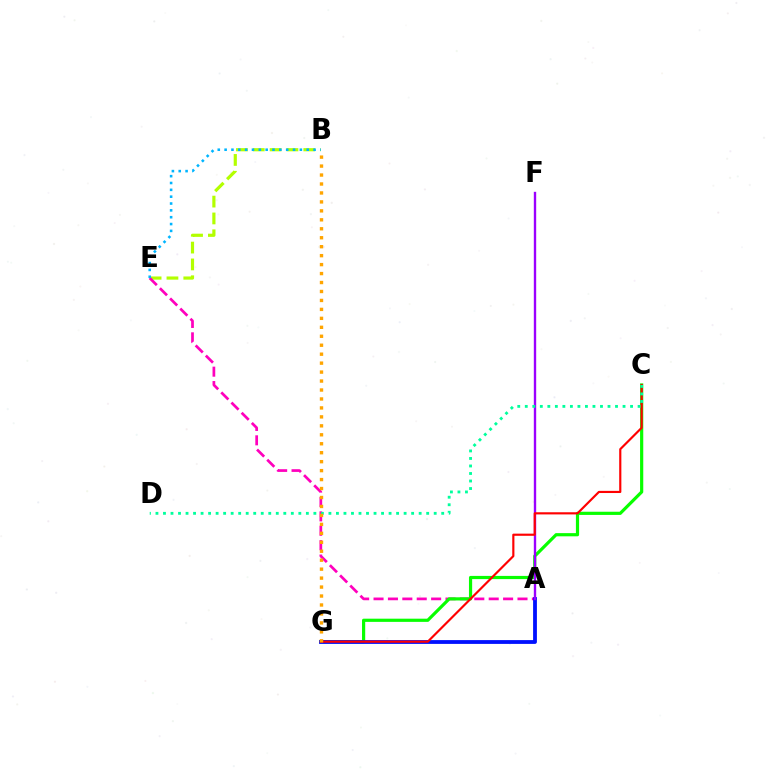{('B', 'E'): [{'color': '#b3ff00', 'line_style': 'dashed', 'thickness': 2.29}, {'color': '#00b5ff', 'line_style': 'dotted', 'thickness': 1.86}], ('A', 'E'): [{'color': '#ff00bd', 'line_style': 'dashed', 'thickness': 1.96}], ('C', 'G'): [{'color': '#08ff00', 'line_style': 'solid', 'thickness': 2.29}, {'color': '#ff0000', 'line_style': 'solid', 'thickness': 1.56}], ('A', 'G'): [{'color': '#0010ff', 'line_style': 'solid', 'thickness': 2.74}], ('A', 'F'): [{'color': '#9b00ff', 'line_style': 'solid', 'thickness': 1.71}], ('C', 'D'): [{'color': '#00ff9d', 'line_style': 'dotted', 'thickness': 2.04}], ('B', 'G'): [{'color': '#ffa500', 'line_style': 'dotted', 'thickness': 2.43}]}